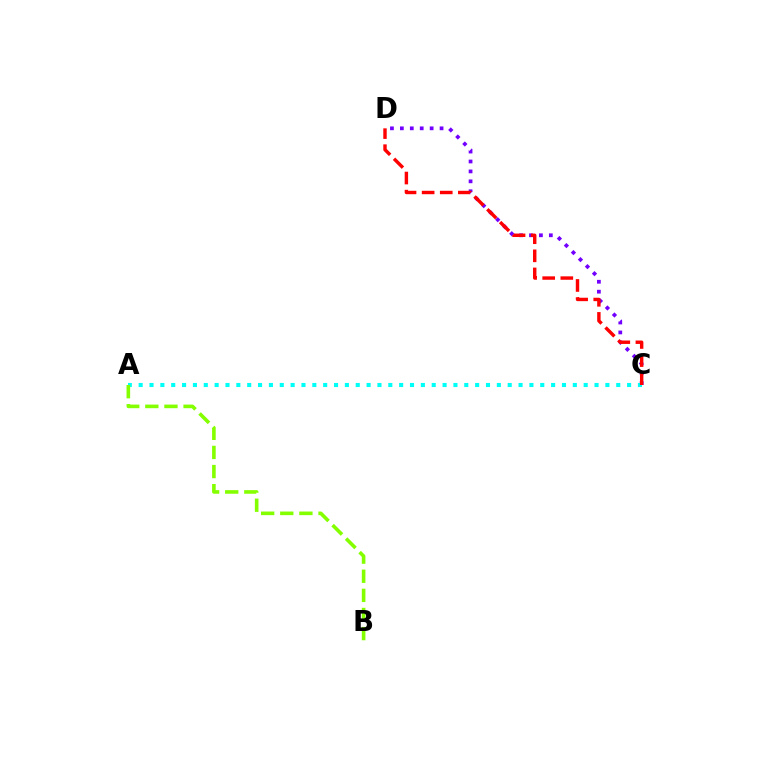{('C', 'D'): [{'color': '#7200ff', 'line_style': 'dotted', 'thickness': 2.7}, {'color': '#ff0000', 'line_style': 'dashed', 'thickness': 2.46}], ('A', 'C'): [{'color': '#00fff6', 'line_style': 'dotted', 'thickness': 2.95}], ('A', 'B'): [{'color': '#84ff00', 'line_style': 'dashed', 'thickness': 2.6}]}